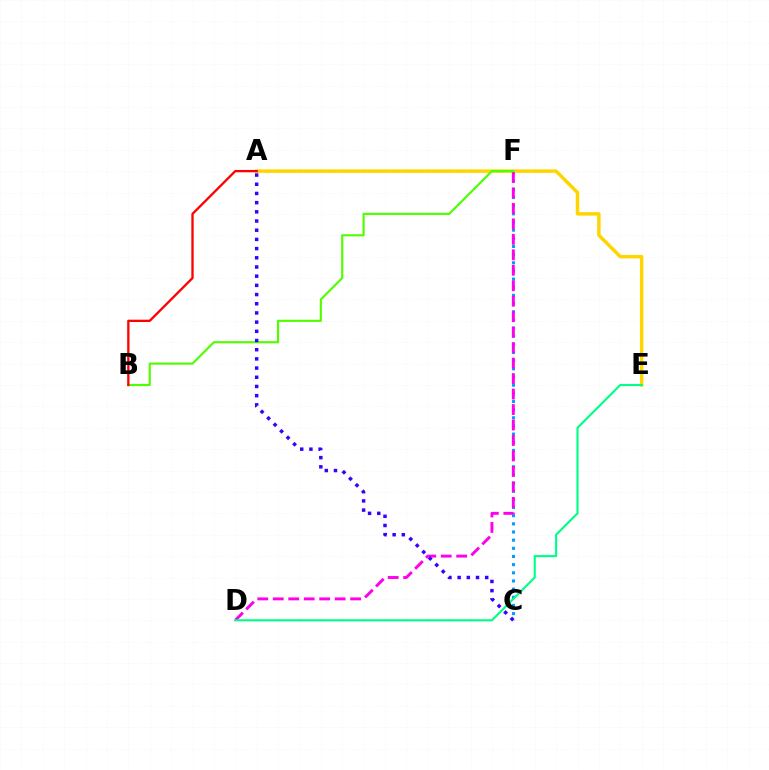{('C', 'F'): [{'color': '#009eff', 'line_style': 'dotted', 'thickness': 2.22}], ('A', 'E'): [{'color': '#ffd500', 'line_style': 'solid', 'thickness': 2.5}], ('D', 'F'): [{'color': '#ff00ed', 'line_style': 'dashed', 'thickness': 2.1}], ('B', 'F'): [{'color': '#4fff00', 'line_style': 'solid', 'thickness': 1.55}], ('A', 'C'): [{'color': '#3700ff', 'line_style': 'dotted', 'thickness': 2.5}], ('D', 'E'): [{'color': '#00ff86', 'line_style': 'solid', 'thickness': 1.53}], ('A', 'B'): [{'color': '#ff0000', 'line_style': 'solid', 'thickness': 1.67}]}